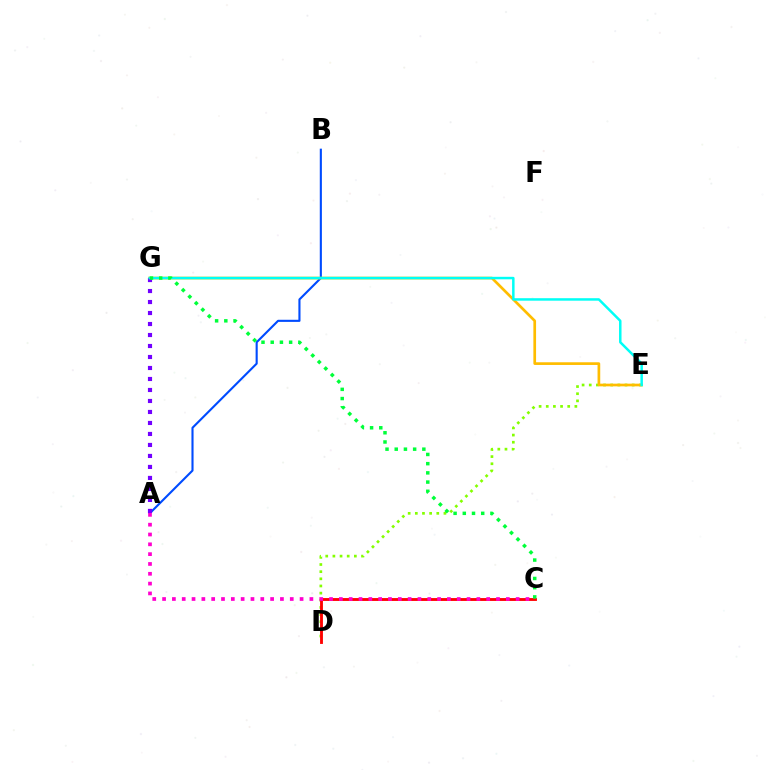{('A', 'B'): [{'color': '#004bff', 'line_style': 'solid', 'thickness': 1.52}], ('D', 'E'): [{'color': '#84ff00', 'line_style': 'dotted', 'thickness': 1.94}], ('E', 'G'): [{'color': '#ffbd00', 'line_style': 'solid', 'thickness': 1.94}, {'color': '#00fff6', 'line_style': 'solid', 'thickness': 1.79}], ('C', 'D'): [{'color': '#ff0000', 'line_style': 'solid', 'thickness': 2.05}], ('A', 'G'): [{'color': '#7200ff', 'line_style': 'dotted', 'thickness': 2.99}], ('A', 'C'): [{'color': '#ff00cf', 'line_style': 'dotted', 'thickness': 2.67}], ('C', 'G'): [{'color': '#00ff39', 'line_style': 'dotted', 'thickness': 2.5}]}